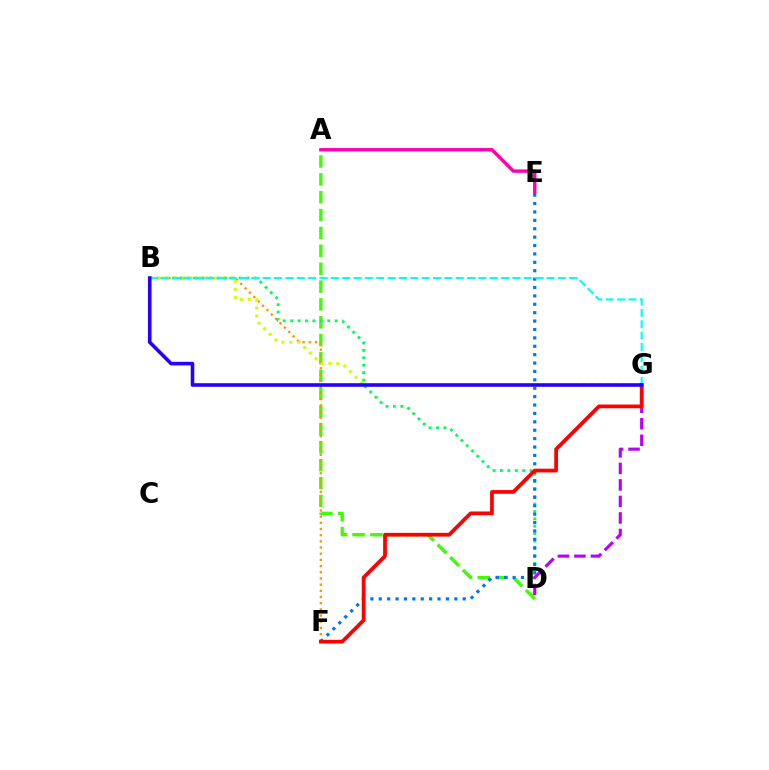{('A', 'D'): [{'color': '#3dff00', 'line_style': 'dashed', 'thickness': 2.43}], ('B', 'F'): [{'color': '#ff9400', 'line_style': 'dotted', 'thickness': 1.68}], ('B', 'D'): [{'color': '#00ff5c', 'line_style': 'dotted', 'thickness': 2.02}], ('D', 'G'): [{'color': '#b900ff', 'line_style': 'dashed', 'thickness': 2.24}], ('E', 'F'): [{'color': '#0074ff', 'line_style': 'dotted', 'thickness': 2.28}], ('B', 'G'): [{'color': '#d1ff00', 'line_style': 'dotted', 'thickness': 2.16}, {'color': '#00fff6', 'line_style': 'dashed', 'thickness': 1.54}, {'color': '#2500ff', 'line_style': 'solid', 'thickness': 2.59}], ('A', 'E'): [{'color': '#ff00ac', 'line_style': 'solid', 'thickness': 2.42}], ('F', 'G'): [{'color': '#ff0000', 'line_style': 'solid', 'thickness': 2.69}]}